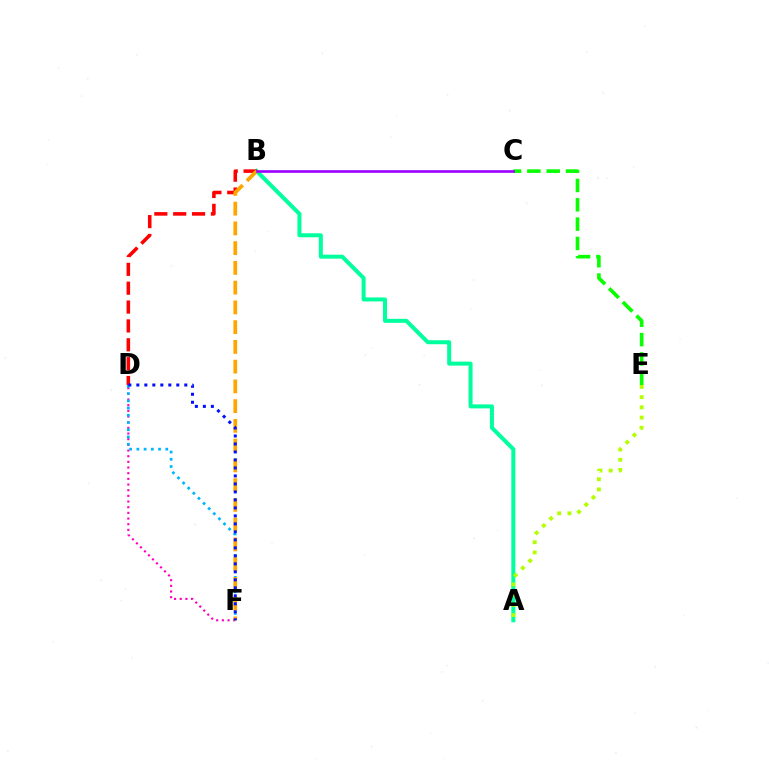{('A', 'B'): [{'color': '#00ff9d', 'line_style': 'solid', 'thickness': 2.88}], ('B', 'D'): [{'color': '#ff0000', 'line_style': 'dashed', 'thickness': 2.56}], ('D', 'F'): [{'color': '#ff00bd', 'line_style': 'dotted', 'thickness': 1.54}, {'color': '#00b5ff', 'line_style': 'dotted', 'thickness': 1.96}, {'color': '#0010ff', 'line_style': 'dotted', 'thickness': 2.17}], ('A', 'E'): [{'color': '#b3ff00', 'line_style': 'dotted', 'thickness': 2.77}], ('C', 'E'): [{'color': '#08ff00', 'line_style': 'dashed', 'thickness': 2.63}], ('B', 'F'): [{'color': '#ffa500', 'line_style': 'dashed', 'thickness': 2.68}], ('B', 'C'): [{'color': '#9b00ff', 'line_style': 'solid', 'thickness': 1.89}]}